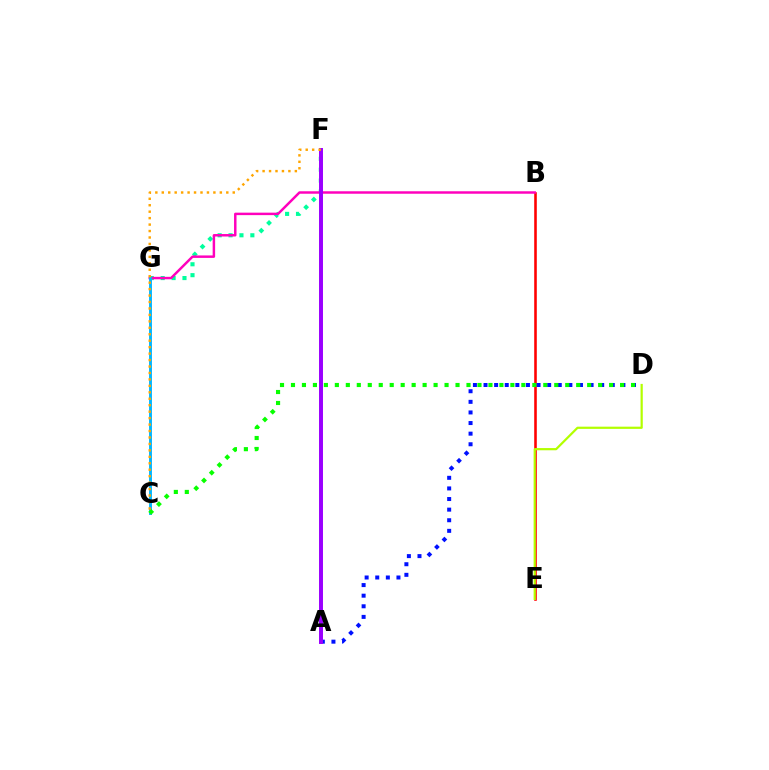{('B', 'E'): [{'color': '#ff0000', 'line_style': 'solid', 'thickness': 1.86}], ('A', 'D'): [{'color': '#0010ff', 'line_style': 'dotted', 'thickness': 2.88}], ('F', 'G'): [{'color': '#00ff9d', 'line_style': 'dotted', 'thickness': 2.96}], ('B', 'G'): [{'color': '#ff00bd', 'line_style': 'solid', 'thickness': 1.78}], ('C', 'G'): [{'color': '#00b5ff', 'line_style': 'solid', 'thickness': 2.08}], ('A', 'F'): [{'color': '#9b00ff', 'line_style': 'solid', 'thickness': 2.85}], ('C', 'D'): [{'color': '#08ff00', 'line_style': 'dotted', 'thickness': 2.98}], ('C', 'F'): [{'color': '#ffa500', 'line_style': 'dotted', 'thickness': 1.75}], ('D', 'E'): [{'color': '#b3ff00', 'line_style': 'solid', 'thickness': 1.59}]}